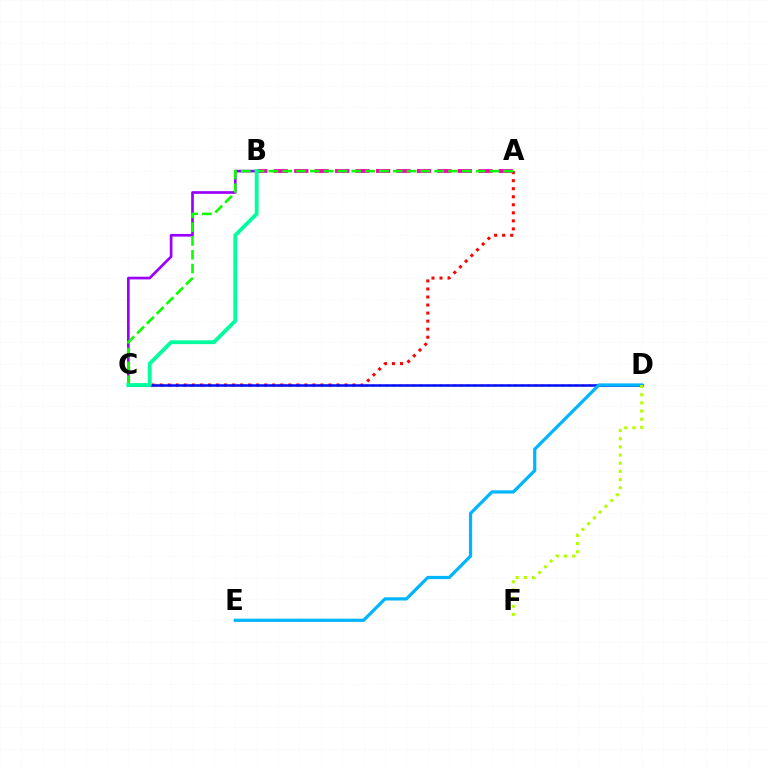{('C', 'D'): [{'color': '#ffa500', 'line_style': 'dotted', 'thickness': 1.84}, {'color': '#0010ff', 'line_style': 'solid', 'thickness': 1.82}], ('B', 'C'): [{'color': '#9b00ff', 'line_style': 'solid', 'thickness': 1.94}, {'color': '#00ff9d', 'line_style': 'solid', 'thickness': 2.76}], ('A', 'C'): [{'color': '#ff0000', 'line_style': 'dotted', 'thickness': 2.18}, {'color': '#08ff00', 'line_style': 'dashed', 'thickness': 1.88}], ('A', 'B'): [{'color': '#ff00bd', 'line_style': 'dashed', 'thickness': 2.78}], ('D', 'E'): [{'color': '#00b5ff', 'line_style': 'solid', 'thickness': 2.33}], ('D', 'F'): [{'color': '#b3ff00', 'line_style': 'dotted', 'thickness': 2.22}]}